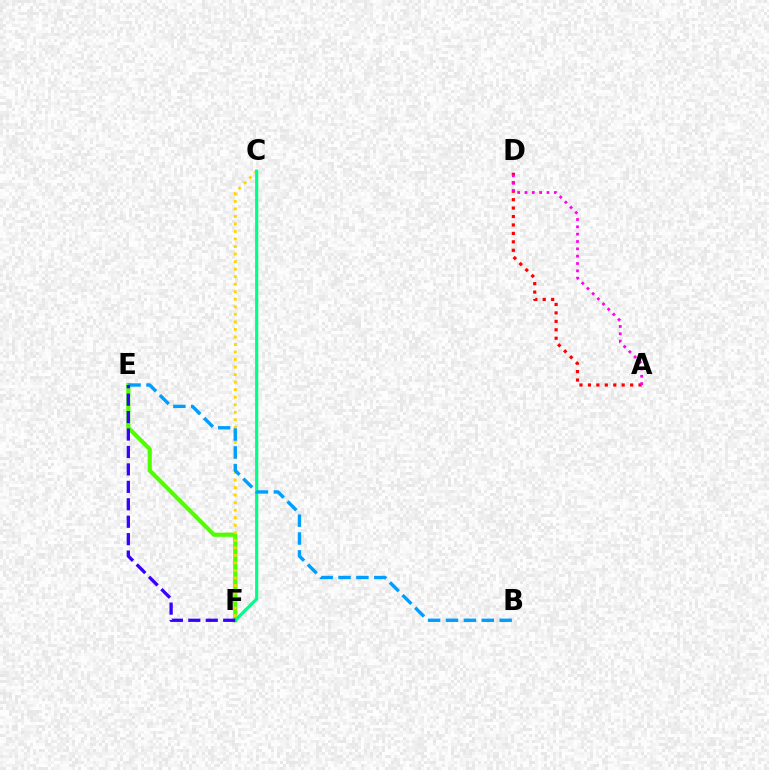{('A', 'D'): [{'color': '#ff0000', 'line_style': 'dotted', 'thickness': 2.29}, {'color': '#ff00ed', 'line_style': 'dotted', 'thickness': 1.99}], ('E', 'F'): [{'color': '#4fff00', 'line_style': 'solid', 'thickness': 2.99}, {'color': '#3700ff', 'line_style': 'dashed', 'thickness': 2.37}], ('C', 'F'): [{'color': '#ffd500', 'line_style': 'dotted', 'thickness': 2.05}, {'color': '#00ff86', 'line_style': 'solid', 'thickness': 2.28}], ('B', 'E'): [{'color': '#009eff', 'line_style': 'dashed', 'thickness': 2.43}]}